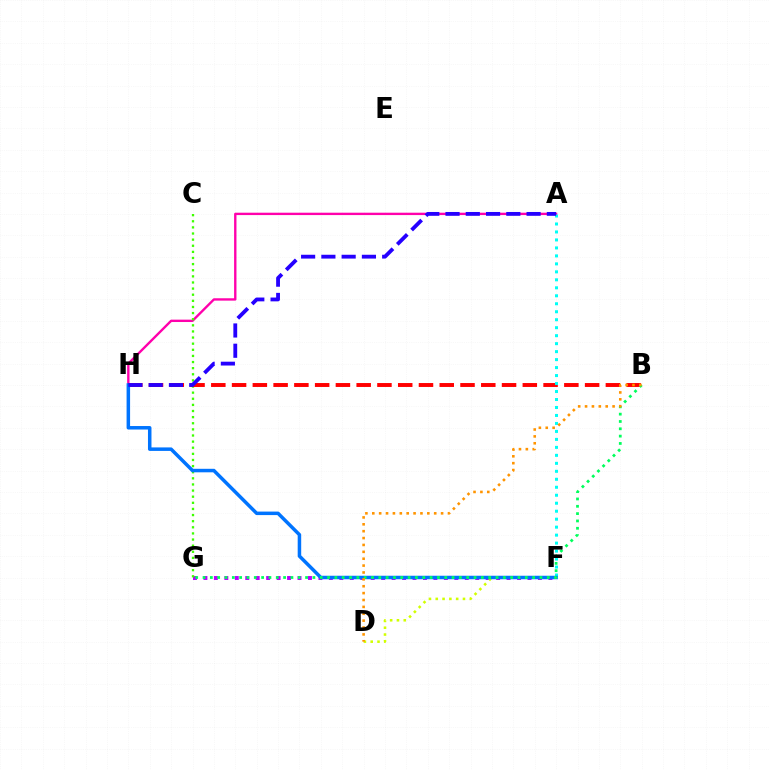{('F', 'G'): [{'color': '#b900ff', 'line_style': 'dotted', 'thickness': 2.84}], ('A', 'H'): [{'color': '#ff00ac', 'line_style': 'solid', 'thickness': 1.71}, {'color': '#2500ff', 'line_style': 'dashed', 'thickness': 2.75}], ('C', 'G'): [{'color': '#3dff00', 'line_style': 'dotted', 'thickness': 1.66}], ('B', 'H'): [{'color': '#ff0000', 'line_style': 'dashed', 'thickness': 2.82}], ('A', 'F'): [{'color': '#00fff6', 'line_style': 'dotted', 'thickness': 2.17}], ('D', 'F'): [{'color': '#d1ff00', 'line_style': 'dotted', 'thickness': 1.85}], ('F', 'H'): [{'color': '#0074ff', 'line_style': 'solid', 'thickness': 2.52}], ('B', 'G'): [{'color': '#00ff5c', 'line_style': 'dotted', 'thickness': 1.99}], ('B', 'D'): [{'color': '#ff9400', 'line_style': 'dotted', 'thickness': 1.87}]}